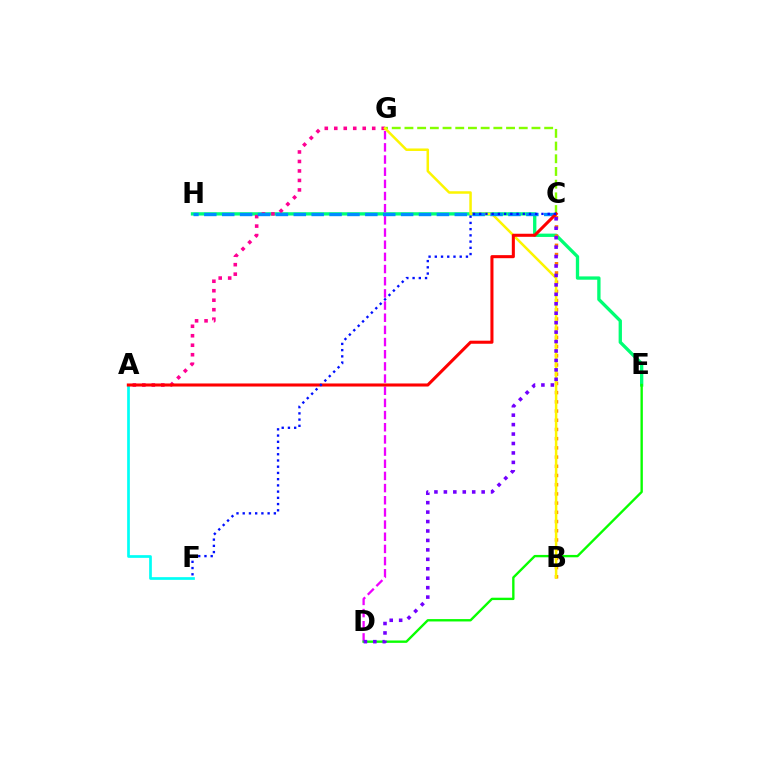{('E', 'H'): [{'color': '#00ff74', 'line_style': 'solid', 'thickness': 2.39}], ('B', 'C'): [{'color': '#ff7c00', 'line_style': 'dotted', 'thickness': 2.5}], ('A', 'F'): [{'color': '#00fff6', 'line_style': 'solid', 'thickness': 1.95}], ('D', 'G'): [{'color': '#ee00ff', 'line_style': 'dashed', 'thickness': 1.65}], ('A', 'G'): [{'color': '#ff0094', 'line_style': 'dotted', 'thickness': 2.58}], ('C', 'G'): [{'color': '#84ff00', 'line_style': 'dashed', 'thickness': 1.73}], ('B', 'G'): [{'color': '#fcf500', 'line_style': 'solid', 'thickness': 1.8}], ('C', 'H'): [{'color': '#008cff', 'line_style': 'dashed', 'thickness': 2.43}], ('D', 'E'): [{'color': '#08ff00', 'line_style': 'solid', 'thickness': 1.7}], ('A', 'C'): [{'color': '#ff0000', 'line_style': 'solid', 'thickness': 2.2}], ('C', 'F'): [{'color': '#0010ff', 'line_style': 'dotted', 'thickness': 1.69}], ('C', 'D'): [{'color': '#7200ff', 'line_style': 'dotted', 'thickness': 2.57}]}